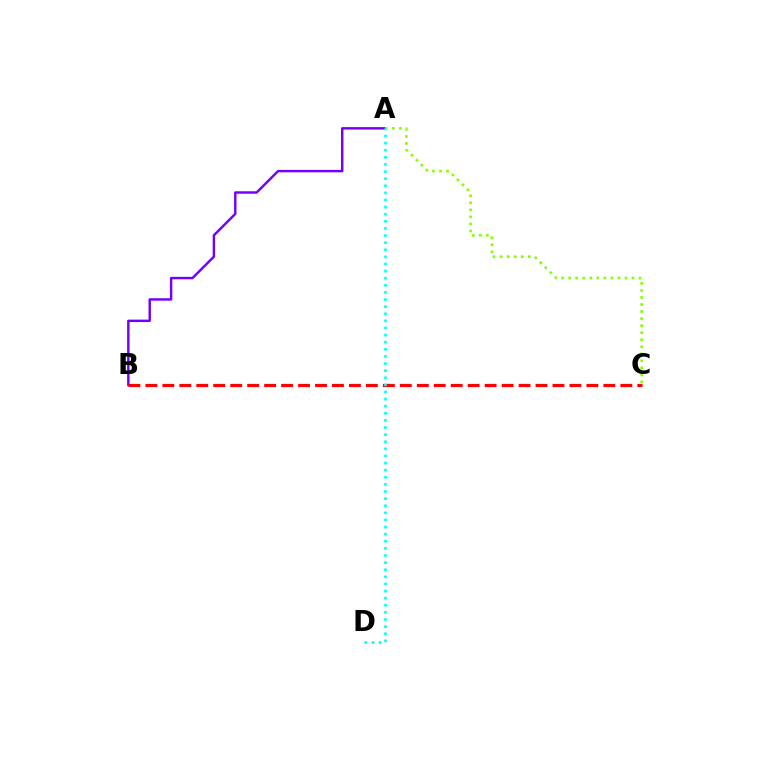{('A', 'B'): [{'color': '#7200ff', 'line_style': 'solid', 'thickness': 1.76}], ('B', 'C'): [{'color': '#ff0000', 'line_style': 'dashed', 'thickness': 2.3}], ('A', 'C'): [{'color': '#84ff00', 'line_style': 'dotted', 'thickness': 1.91}], ('A', 'D'): [{'color': '#00fff6', 'line_style': 'dotted', 'thickness': 1.93}]}